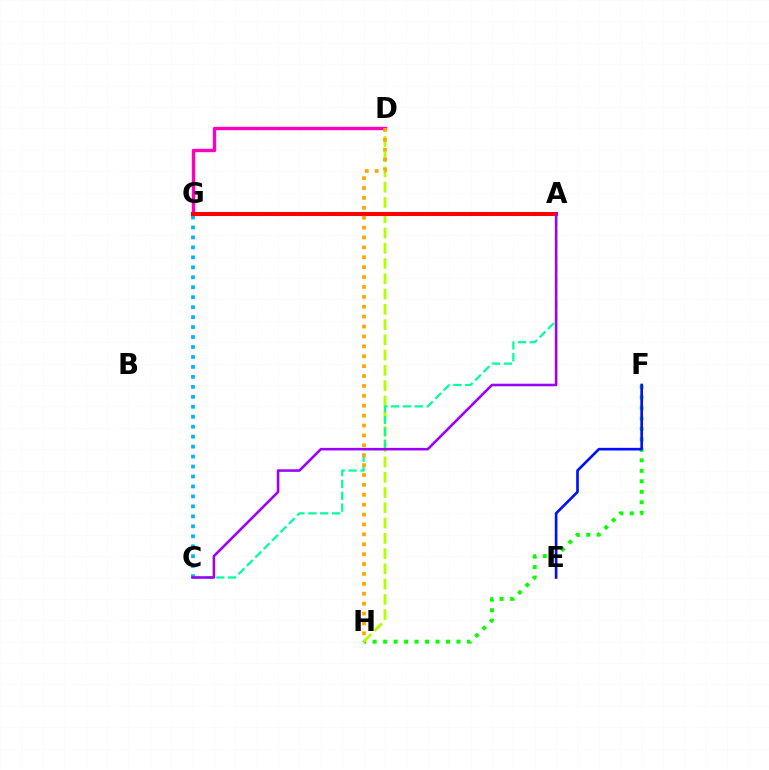{('D', 'G'): [{'color': '#ff00bd', 'line_style': 'solid', 'thickness': 2.42}], ('F', 'H'): [{'color': '#08ff00', 'line_style': 'dotted', 'thickness': 2.85}], ('D', 'H'): [{'color': '#b3ff00', 'line_style': 'dashed', 'thickness': 2.07}, {'color': '#ffa500', 'line_style': 'dotted', 'thickness': 2.69}], ('C', 'G'): [{'color': '#00b5ff', 'line_style': 'dotted', 'thickness': 2.71}], ('A', 'C'): [{'color': '#00ff9d', 'line_style': 'dashed', 'thickness': 1.61}, {'color': '#9b00ff', 'line_style': 'solid', 'thickness': 1.85}], ('A', 'G'): [{'color': '#ff0000', 'line_style': 'solid', 'thickness': 2.92}], ('E', 'F'): [{'color': '#0010ff', 'line_style': 'solid', 'thickness': 1.91}]}